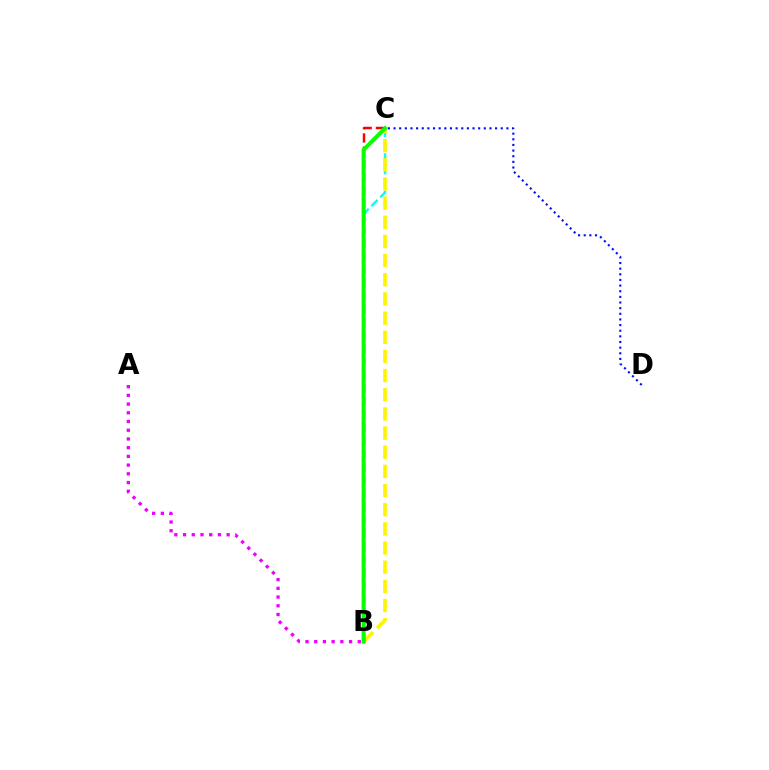{('B', 'C'): [{'color': '#00fff6', 'line_style': 'dashed', 'thickness': 1.69}, {'color': '#fcf500', 'line_style': 'dashed', 'thickness': 2.6}, {'color': '#ff0000', 'line_style': 'dashed', 'thickness': 1.79}, {'color': '#08ff00', 'line_style': 'solid', 'thickness': 2.89}], ('A', 'B'): [{'color': '#ee00ff', 'line_style': 'dotted', 'thickness': 2.37}], ('C', 'D'): [{'color': '#0010ff', 'line_style': 'dotted', 'thickness': 1.53}]}